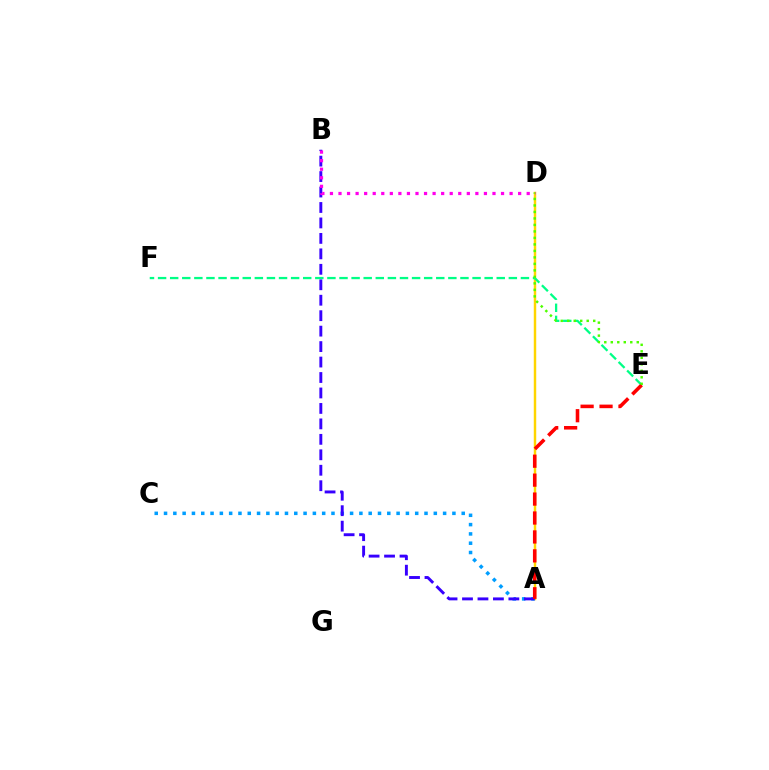{('A', 'D'): [{'color': '#ffd500', 'line_style': 'solid', 'thickness': 1.77}], ('A', 'C'): [{'color': '#009eff', 'line_style': 'dotted', 'thickness': 2.53}], ('A', 'B'): [{'color': '#3700ff', 'line_style': 'dashed', 'thickness': 2.1}], ('E', 'F'): [{'color': '#00ff86', 'line_style': 'dashed', 'thickness': 1.64}], ('A', 'E'): [{'color': '#ff0000', 'line_style': 'dashed', 'thickness': 2.57}], ('D', 'E'): [{'color': '#4fff00', 'line_style': 'dotted', 'thickness': 1.76}], ('B', 'D'): [{'color': '#ff00ed', 'line_style': 'dotted', 'thickness': 2.32}]}